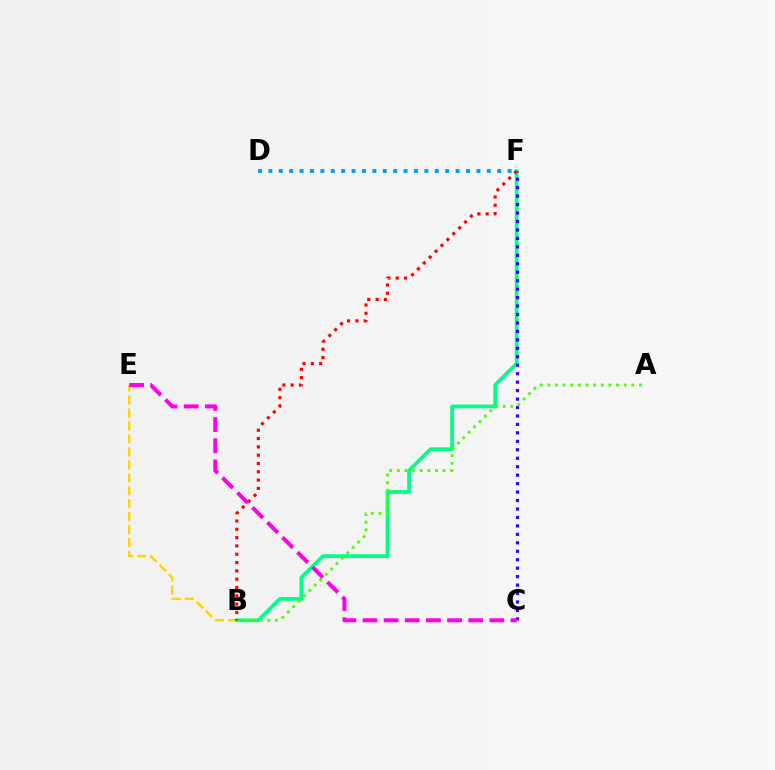{('D', 'F'): [{'color': '#009eff', 'line_style': 'dotted', 'thickness': 2.83}], ('B', 'E'): [{'color': '#ffd500', 'line_style': 'dashed', 'thickness': 1.76}], ('B', 'F'): [{'color': '#00ff86', 'line_style': 'solid', 'thickness': 2.68}, {'color': '#ff0000', 'line_style': 'dotted', 'thickness': 2.26}], ('C', 'F'): [{'color': '#3700ff', 'line_style': 'dotted', 'thickness': 2.3}], ('A', 'B'): [{'color': '#4fff00', 'line_style': 'dotted', 'thickness': 2.07}], ('C', 'E'): [{'color': '#ff00ed', 'line_style': 'dashed', 'thickness': 2.87}]}